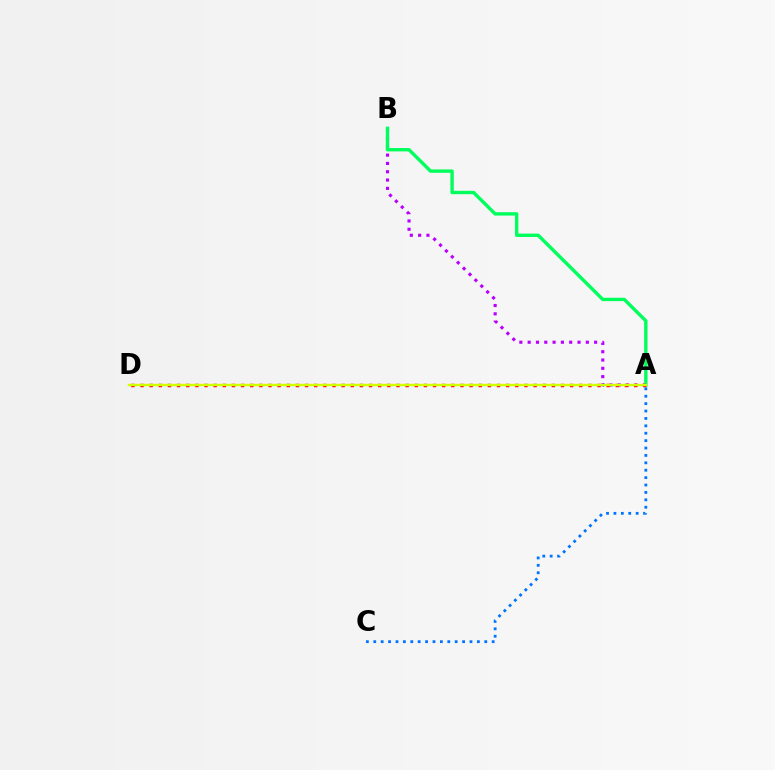{('A', 'B'): [{'color': '#b900ff', 'line_style': 'dotted', 'thickness': 2.26}, {'color': '#00ff5c', 'line_style': 'solid', 'thickness': 2.44}], ('A', 'D'): [{'color': '#ff0000', 'line_style': 'dotted', 'thickness': 2.48}, {'color': '#d1ff00', 'line_style': 'solid', 'thickness': 1.7}], ('A', 'C'): [{'color': '#0074ff', 'line_style': 'dotted', 'thickness': 2.01}]}